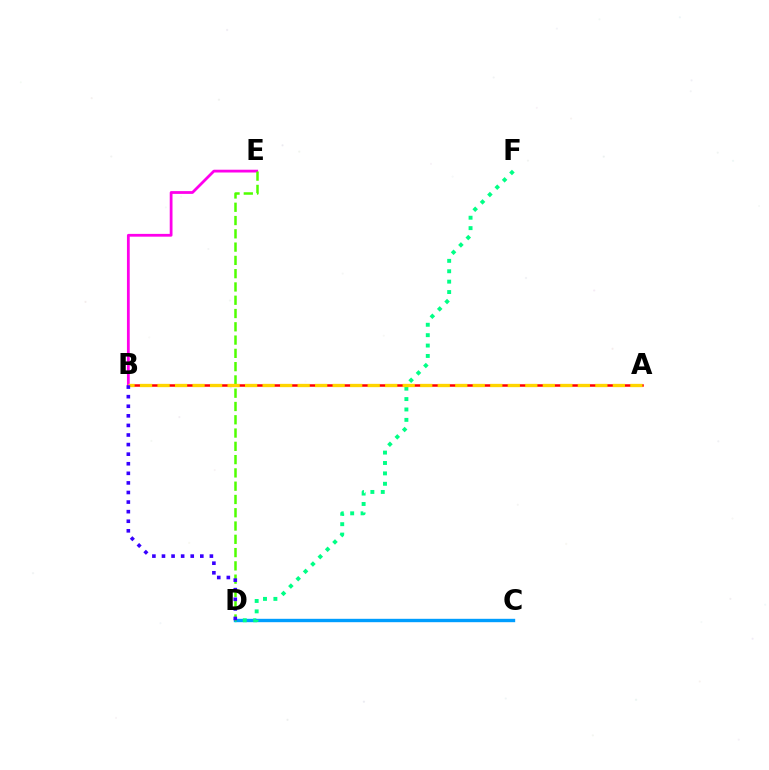{('C', 'D'): [{'color': '#009eff', 'line_style': 'solid', 'thickness': 2.43}], ('D', 'F'): [{'color': '#00ff86', 'line_style': 'dotted', 'thickness': 2.82}], ('A', 'B'): [{'color': '#ff0000', 'line_style': 'solid', 'thickness': 1.81}, {'color': '#ffd500', 'line_style': 'dashed', 'thickness': 2.38}], ('B', 'E'): [{'color': '#ff00ed', 'line_style': 'solid', 'thickness': 2.0}], ('D', 'E'): [{'color': '#4fff00', 'line_style': 'dashed', 'thickness': 1.8}], ('B', 'D'): [{'color': '#3700ff', 'line_style': 'dotted', 'thickness': 2.6}]}